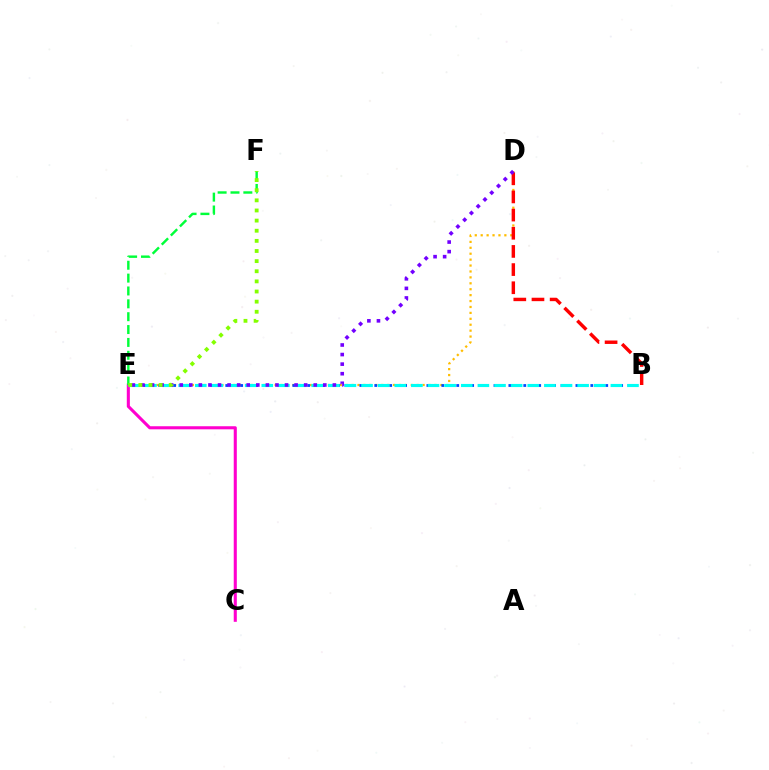{('C', 'E'): [{'color': '#ff00cf', 'line_style': 'solid', 'thickness': 2.22}], ('D', 'E'): [{'color': '#ffbd00', 'line_style': 'dotted', 'thickness': 1.61}, {'color': '#7200ff', 'line_style': 'dotted', 'thickness': 2.6}], ('B', 'E'): [{'color': '#004bff', 'line_style': 'dotted', 'thickness': 2.02}, {'color': '#00fff6', 'line_style': 'dashed', 'thickness': 2.26}], ('B', 'D'): [{'color': '#ff0000', 'line_style': 'dashed', 'thickness': 2.47}], ('E', 'F'): [{'color': '#00ff39', 'line_style': 'dashed', 'thickness': 1.75}, {'color': '#84ff00', 'line_style': 'dotted', 'thickness': 2.75}]}